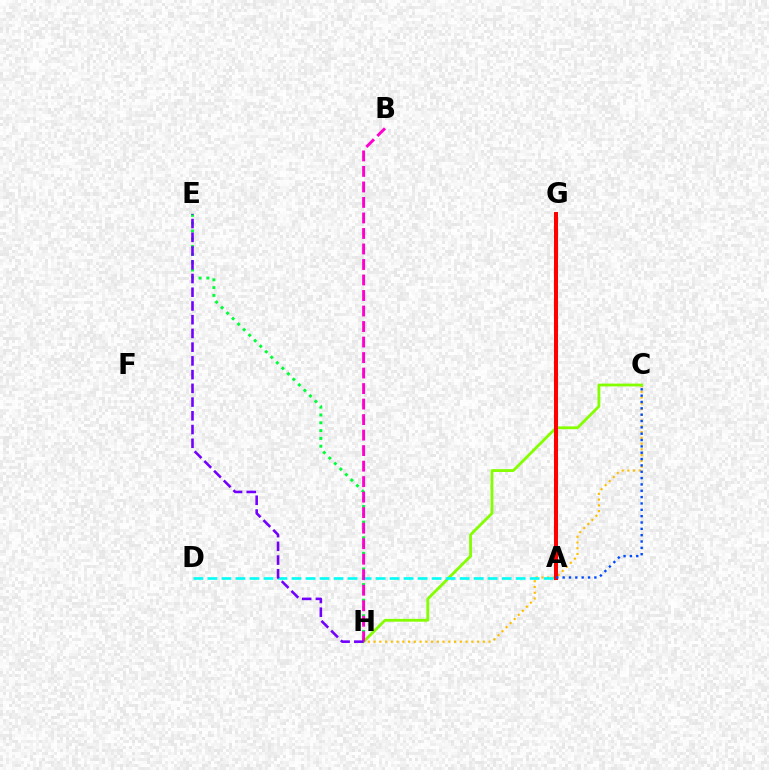{('C', 'H'): [{'color': '#ffbd00', 'line_style': 'dotted', 'thickness': 1.56}, {'color': '#84ff00', 'line_style': 'solid', 'thickness': 2.02}], ('A', 'G'): [{'color': '#ff0000', 'line_style': 'solid', 'thickness': 2.89}], ('A', 'C'): [{'color': '#004bff', 'line_style': 'dotted', 'thickness': 1.72}], ('E', 'H'): [{'color': '#00ff39', 'line_style': 'dotted', 'thickness': 2.12}, {'color': '#7200ff', 'line_style': 'dashed', 'thickness': 1.87}], ('A', 'D'): [{'color': '#00fff6', 'line_style': 'dashed', 'thickness': 1.9}], ('B', 'H'): [{'color': '#ff00cf', 'line_style': 'dashed', 'thickness': 2.11}]}